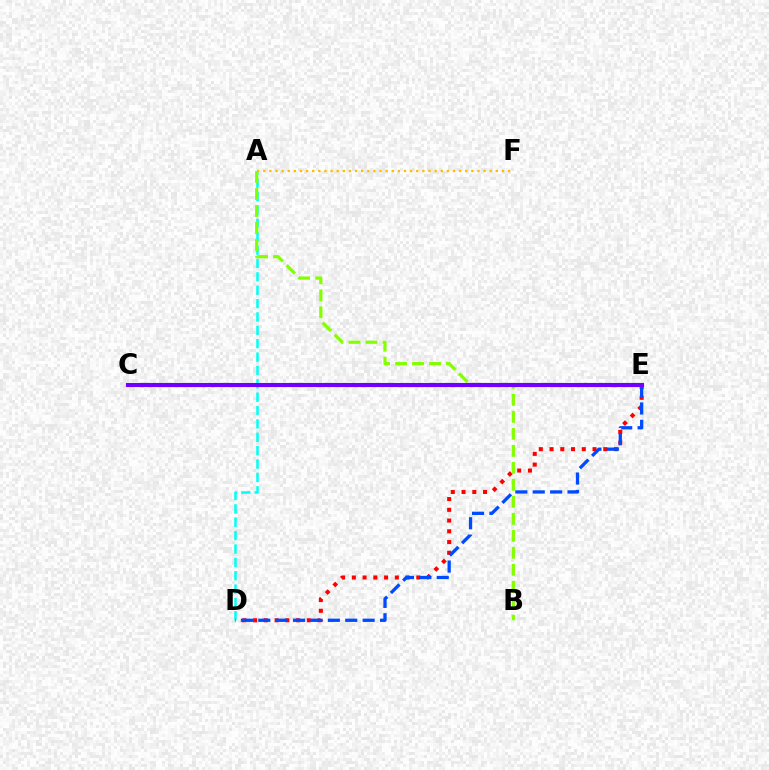{('D', 'E'): [{'color': '#ff0000', 'line_style': 'dotted', 'thickness': 2.92}, {'color': '#004bff', 'line_style': 'dashed', 'thickness': 2.36}], ('C', 'E'): [{'color': '#00ff39', 'line_style': 'dotted', 'thickness': 2.42}, {'color': '#ff00cf', 'line_style': 'dashed', 'thickness': 2.87}, {'color': '#7200ff', 'line_style': 'solid', 'thickness': 2.95}], ('A', 'D'): [{'color': '#00fff6', 'line_style': 'dashed', 'thickness': 1.82}], ('A', 'F'): [{'color': '#ffbd00', 'line_style': 'dotted', 'thickness': 1.66}], ('A', 'B'): [{'color': '#84ff00', 'line_style': 'dashed', 'thickness': 2.31}]}